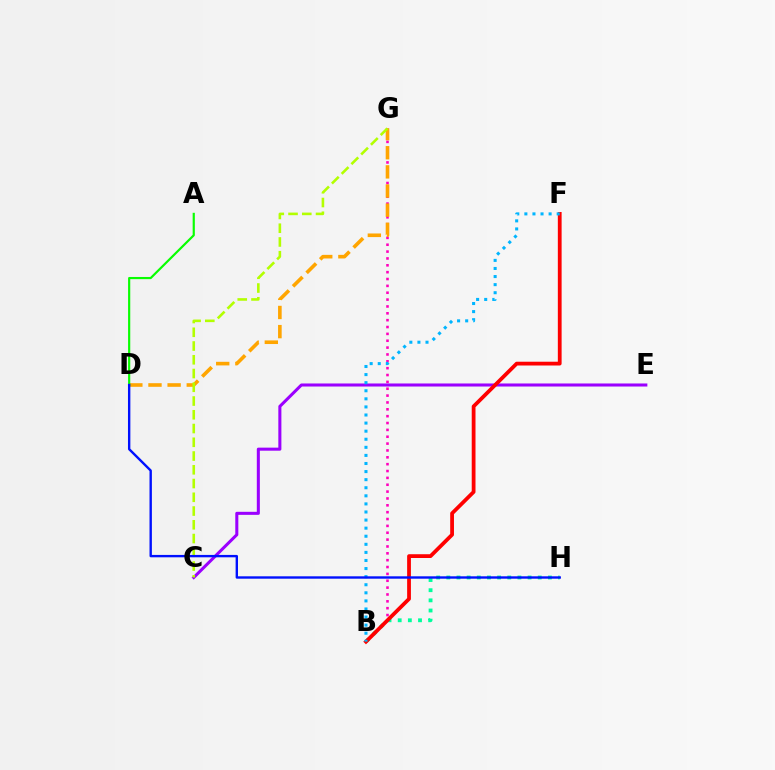{('B', 'G'): [{'color': '#ff00bd', 'line_style': 'dotted', 'thickness': 1.86}], ('C', 'E'): [{'color': '#9b00ff', 'line_style': 'solid', 'thickness': 2.2}], ('D', 'G'): [{'color': '#ffa500', 'line_style': 'dashed', 'thickness': 2.6}], ('B', 'H'): [{'color': '#00ff9d', 'line_style': 'dotted', 'thickness': 2.76}], ('C', 'G'): [{'color': '#b3ff00', 'line_style': 'dashed', 'thickness': 1.87}], ('A', 'D'): [{'color': '#08ff00', 'line_style': 'solid', 'thickness': 1.57}], ('B', 'F'): [{'color': '#ff0000', 'line_style': 'solid', 'thickness': 2.72}, {'color': '#00b5ff', 'line_style': 'dotted', 'thickness': 2.2}], ('D', 'H'): [{'color': '#0010ff', 'line_style': 'solid', 'thickness': 1.71}]}